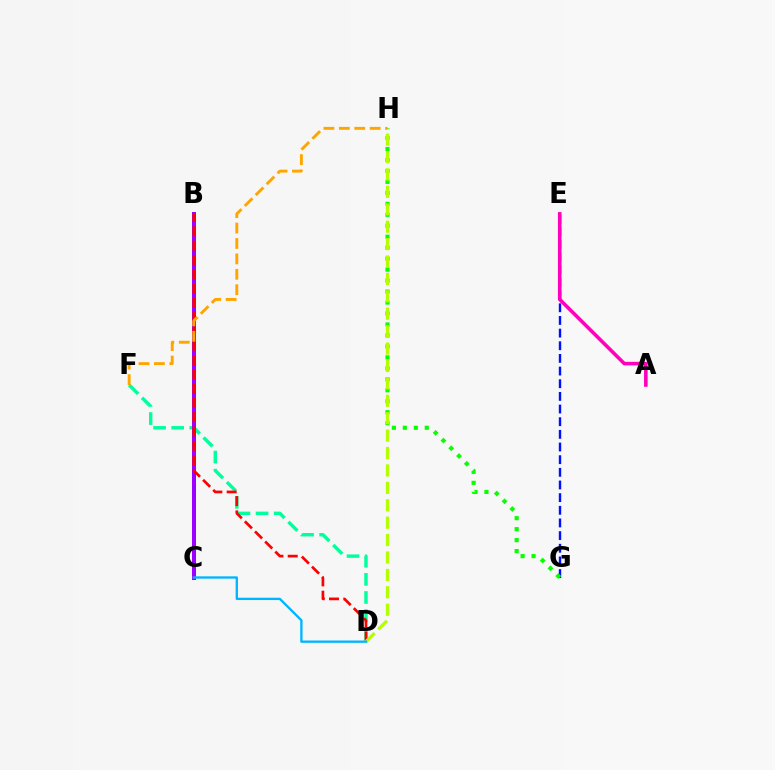{('E', 'G'): [{'color': '#0010ff', 'line_style': 'dashed', 'thickness': 1.72}], ('A', 'E'): [{'color': '#ff00bd', 'line_style': 'solid', 'thickness': 2.58}], ('D', 'F'): [{'color': '#00ff9d', 'line_style': 'dashed', 'thickness': 2.46}], ('B', 'C'): [{'color': '#9b00ff', 'line_style': 'solid', 'thickness': 2.87}], ('G', 'H'): [{'color': '#08ff00', 'line_style': 'dotted', 'thickness': 2.98}], ('B', 'D'): [{'color': '#ff0000', 'line_style': 'dashed', 'thickness': 1.94}], ('D', 'H'): [{'color': '#b3ff00', 'line_style': 'dashed', 'thickness': 2.37}], ('F', 'H'): [{'color': '#ffa500', 'line_style': 'dashed', 'thickness': 2.09}], ('C', 'D'): [{'color': '#00b5ff', 'line_style': 'solid', 'thickness': 1.68}]}